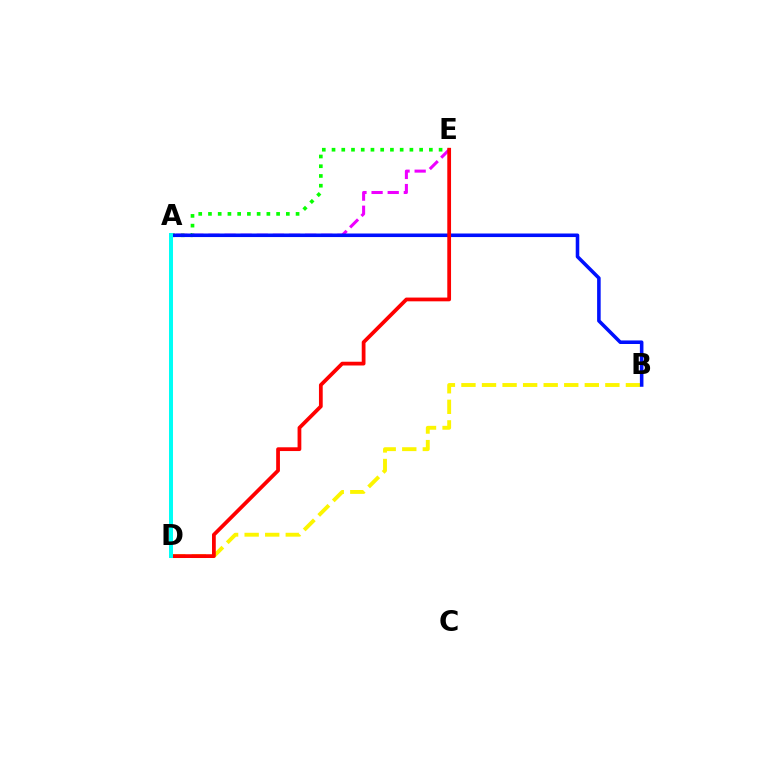{('A', 'E'): [{'color': '#08ff00', 'line_style': 'dotted', 'thickness': 2.64}, {'color': '#ee00ff', 'line_style': 'dashed', 'thickness': 2.19}], ('B', 'D'): [{'color': '#fcf500', 'line_style': 'dashed', 'thickness': 2.79}], ('A', 'B'): [{'color': '#0010ff', 'line_style': 'solid', 'thickness': 2.56}], ('D', 'E'): [{'color': '#ff0000', 'line_style': 'solid', 'thickness': 2.71}], ('A', 'D'): [{'color': '#00fff6', 'line_style': 'solid', 'thickness': 2.86}]}